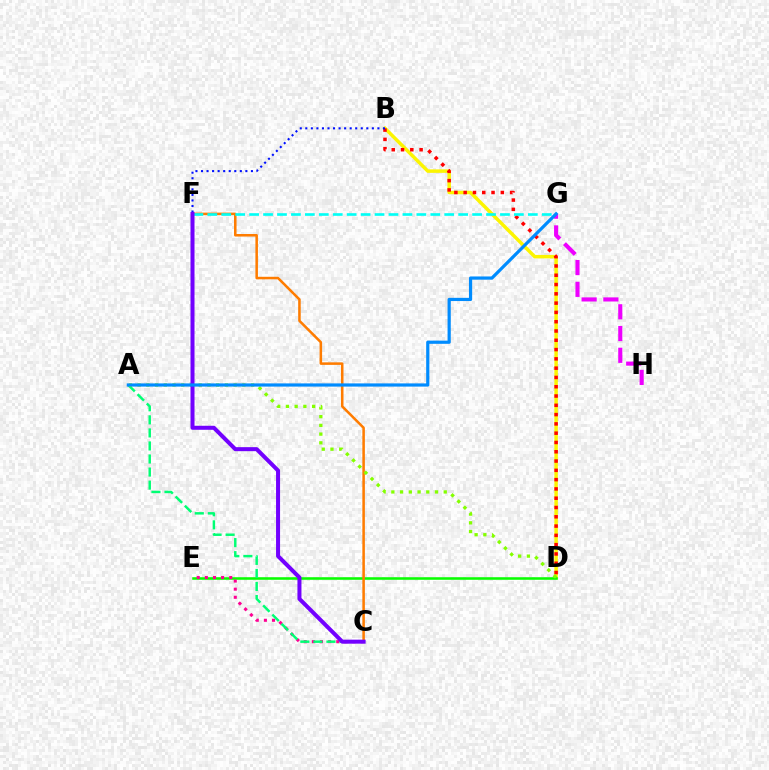{('B', 'D'): [{'color': '#fcf500', 'line_style': 'solid', 'thickness': 2.5}, {'color': '#ff0000', 'line_style': 'dotted', 'thickness': 2.52}], ('D', 'E'): [{'color': '#08ff00', 'line_style': 'solid', 'thickness': 1.85}], ('C', 'E'): [{'color': '#ff0094', 'line_style': 'dotted', 'thickness': 2.21}], ('C', 'F'): [{'color': '#ff7c00', 'line_style': 'solid', 'thickness': 1.83}, {'color': '#7200ff', 'line_style': 'solid', 'thickness': 2.89}], ('F', 'G'): [{'color': '#00fff6', 'line_style': 'dashed', 'thickness': 1.89}], ('A', 'C'): [{'color': '#00ff74', 'line_style': 'dashed', 'thickness': 1.77}], ('B', 'F'): [{'color': '#0010ff', 'line_style': 'dotted', 'thickness': 1.51}], ('A', 'D'): [{'color': '#84ff00', 'line_style': 'dotted', 'thickness': 2.37}], ('G', 'H'): [{'color': '#ee00ff', 'line_style': 'dashed', 'thickness': 2.95}], ('A', 'G'): [{'color': '#008cff', 'line_style': 'solid', 'thickness': 2.3}]}